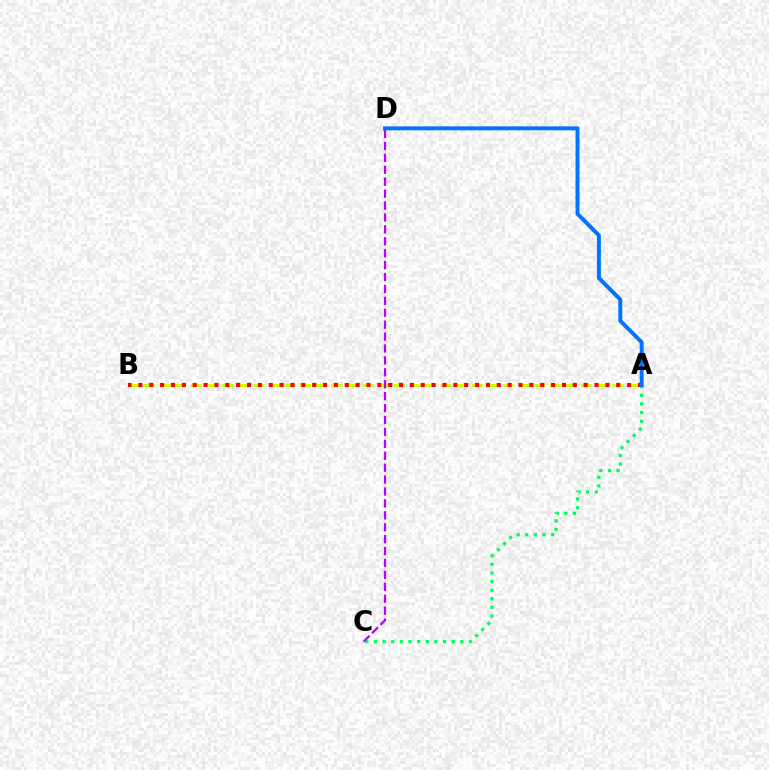{('A', 'C'): [{'color': '#00ff5c', 'line_style': 'dotted', 'thickness': 2.35}], ('A', 'B'): [{'color': '#d1ff00', 'line_style': 'dashed', 'thickness': 2.12}, {'color': '#ff0000', 'line_style': 'dotted', 'thickness': 2.95}], ('C', 'D'): [{'color': '#b900ff', 'line_style': 'dashed', 'thickness': 1.62}], ('A', 'D'): [{'color': '#0074ff', 'line_style': 'solid', 'thickness': 2.85}]}